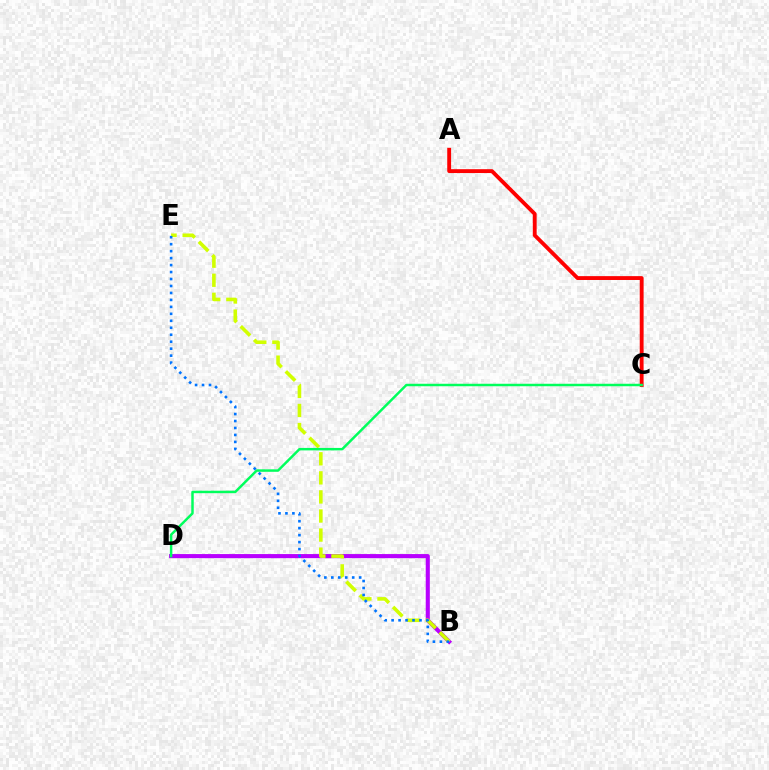{('B', 'D'): [{'color': '#b900ff', 'line_style': 'solid', 'thickness': 2.94}], ('B', 'E'): [{'color': '#d1ff00', 'line_style': 'dashed', 'thickness': 2.59}, {'color': '#0074ff', 'line_style': 'dotted', 'thickness': 1.89}], ('A', 'C'): [{'color': '#ff0000', 'line_style': 'solid', 'thickness': 2.78}], ('C', 'D'): [{'color': '#00ff5c', 'line_style': 'solid', 'thickness': 1.78}]}